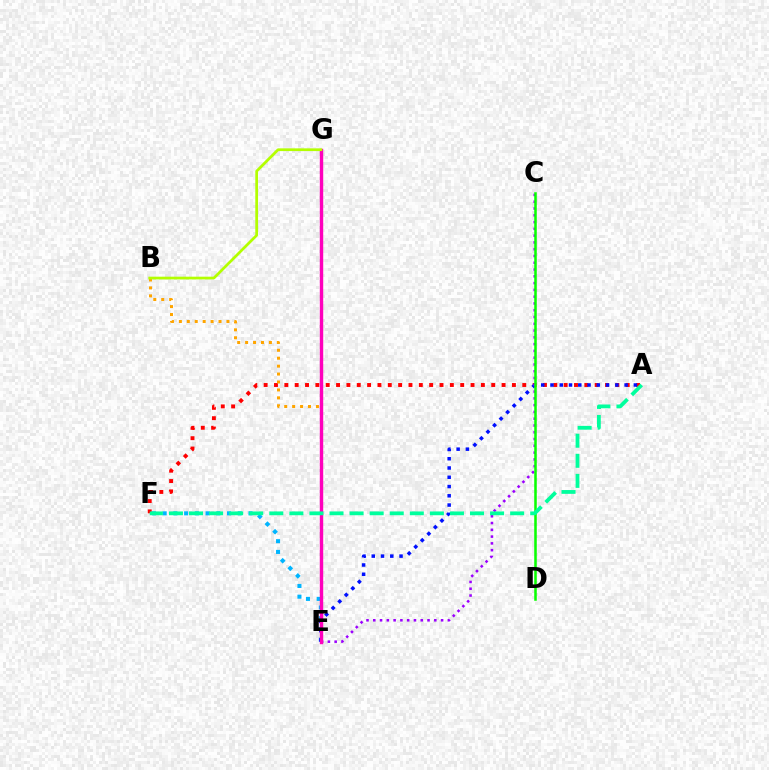{('A', 'F'): [{'color': '#ff0000', 'line_style': 'dotted', 'thickness': 2.81}, {'color': '#00ff9d', 'line_style': 'dashed', 'thickness': 2.73}], ('E', 'F'): [{'color': '#00b5ff', 'line_style': 'dotted', 'thickness': 2.91}], ('B', 'E'): [{'color': '#ffa500', 'line_style': 'dotted', 'thickness': 2.15}], ('A', 'E'): [{'color': '#0010ff', 'line_style': 'dotted', 'thickness': 2.52}], ('C', 'E'): [{'color': '#9b00ff', 'line_style': 'dotted', 'thickness': 1.84}], ('E', 'G'): [{'color': '#ff00bd', 'line_style': 'solid', 'thickness': 2.46}], ('B', 'G'): [{'color': '#b3ff00', 'line_style': 'solid', 'thickness': 1.98}], ('C', 'D'): [{'color': '#08ff00', 'line_style': 'solid', 'thickness': 1.82}]}